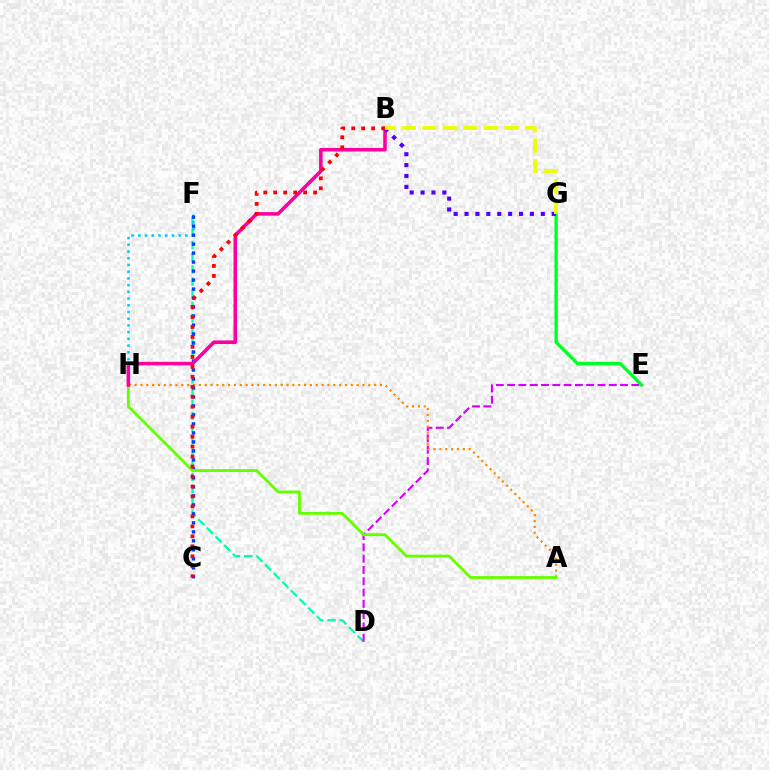{('D', 'F'): [{'color': '#00ffaf', 'line_style': 'dashed', 'thickness': 1.66}], ('F', 'H'): [{'color': '#00c7ff', 'line_style': 'dotted', 'thickness': 1.83}], ('C', 'F'): [{'color': '#003fff', 'line_style': 'dotted', 'thickness': 2.44}], ('D', 'E'): [{'color': '#d600ff', 'line_style': 'dashed', 'thickness': 1.53}], ('A', 'H'): [{'color': '#ff8800', 'line_style': 'dotted', 'thickness': 1.59}, {'color': '#66ff00', 'line_style': 'solid', 'thickness': 2.05}], ('E', 'G'): [{'color': '#00ff27', 'line_style': 'solid', 'thickness': 2.42}], ('B', 'H'): [{'color': '#ff00a0', 'line_style': 'solid', 'thickness': 2.57}], ('B', 'G'): [{'color': '#4f00ff', 'line_style': 'dotted', 'thickness': 2.96}, {'color': '#eeff00', 'line_style': 'dashed', 'thickness': 2.79}], ('B', 'C'): [{'color': '#ff0000', 'line_style': 'dotted', 'thickness': 2.71}]}